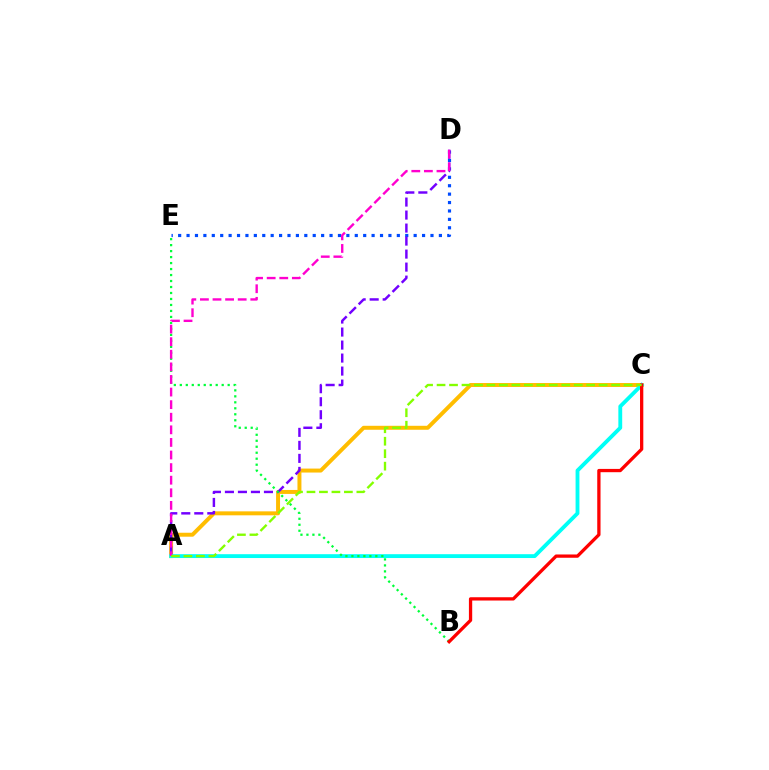{('A', 'C'): [{'color': '#ffbd00', 'line_style': 'solid', 'thickness': 2.85}, {'color': '#00fff6', 'line_style': 'solid', 'thickness': 2.77}, {'color': '#84ff00', 'line_style': 'dashed', 'thickness': 1.69}], ('D', 'E'): [{'color': '#004bff', 'line_style': 'dotted', 'thickness': 2.29}], ('A', 'D'): [{'color': '#7200ff', 'line_style': 'dashed', 'thickness': 1.77}, {'color': '#ff00cf', 'line_style': 'dashed', 'thickness': 1.71}], ('B', 'E'): [{'color': '#00ff39', 'line_style': 'dotted', 'thickness': 1.63}], ('B', 'C'): [{'color': '#ff0000', 'line_style': 'solid', 'thickness': 2.37}]}